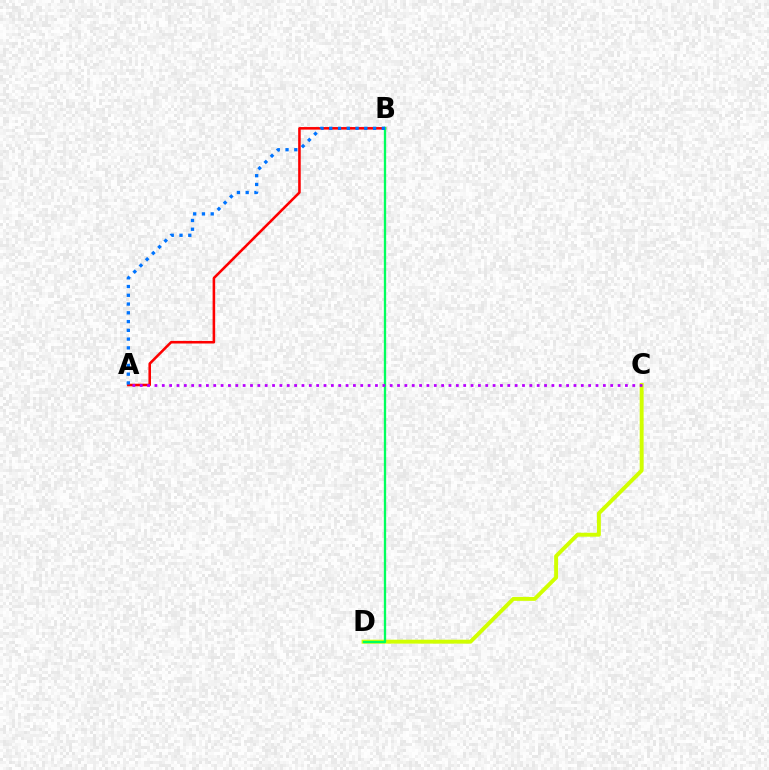{('A', 'B'): [{'color': '#ff0000', 'line_style': 'solid', 'thickness': 1.85}, {'color': '#0074ff', 'line_style': 'dotted', 'thickness': 2.38}], ('C', 'D'): [{'color': '#d1ff00', 'line_style': 'solid', 'thickness': 2.83}], ('B', 'D'): [{'color': '#00ff5c', 'line_style': 'solid', 'thickness': 1.67}], ('A', 'C'): [{'color': '#b900ff', 'line_style': 'dotted', 'thickness': 2.0}]}